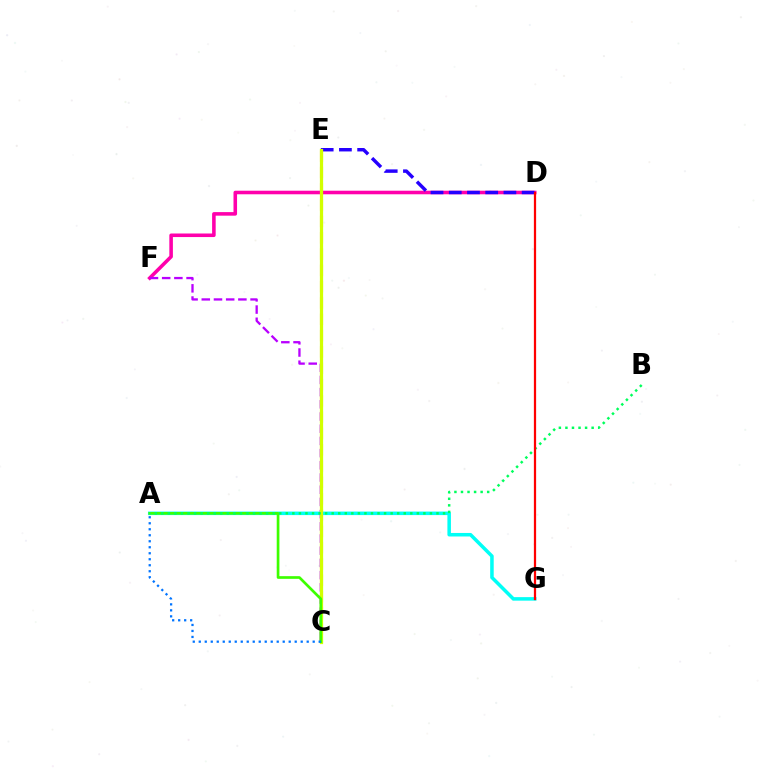{('C', 'E'): [{'color': '#ff9400', 'line_style': 'dashed', 'thickness': 2.22}, {'color': '#d1ff00', 'line_style': 'solid', 'thickness': 2.33}], ('A', 'G'): [{'color': '#00fff6', 'line_style': 'solid', 'thickness': 2.54}], ('D', 'F'): [{'color': '#ff00ac', 'line_style': 'solid', 'thickness': 2.57}], ('C', 'F'): [{'color': '#b900ff', 'line_style': 'dashed', 'thickness': 1.66}], ('D', 'E'): [{'color': '#2500ff', 'line_style': 'dashed', 'thickness': 2.48}], ('A', 'C'): [{'color': '#3dff00', 'line_style': 'solid', 'thickness': 1.93}, {'color': '#0074ff', 'line_style': 'dotted', 'thickness': 1.63}], ('A', 'B'): [{'color': '#00ff5c', 'line_style': 'dotted', 'thickness': 1.78}], ('D', 'G'): [{'color': '#ff0000', 'line_style': 'solid', 'thickness': 1.61}]}